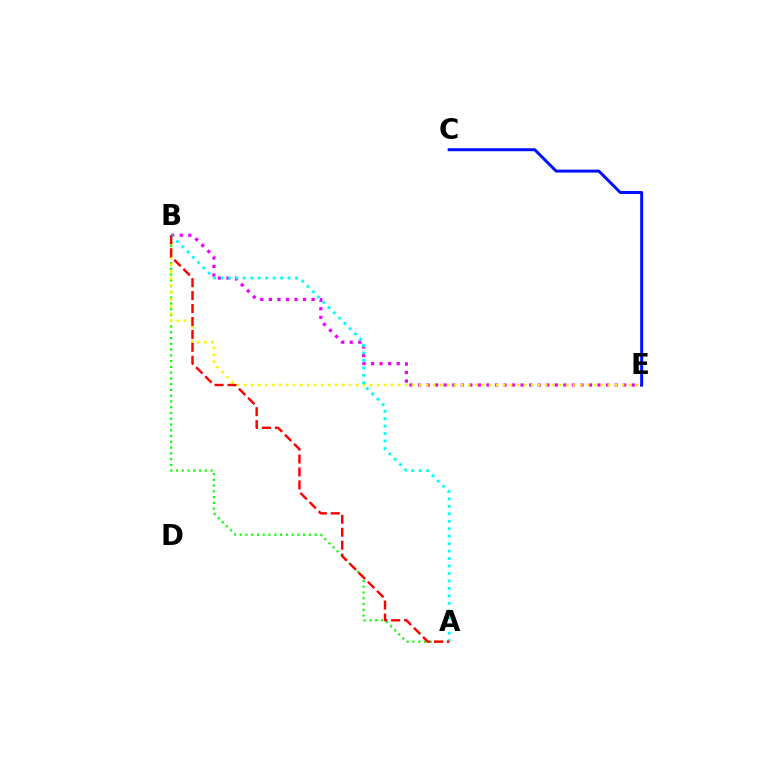{('A', 'B'): [{'color': '#08ff00', 'line_style': 'dotted', 'thickness': 1.57}, {'color': '#00fff6', 'line_style': 'dotted', 'thickness': 2.03}, {'color': '#ff0000', 'line_style': 'dashed', 'thickness': 1.76}], ('B', 'E'): [{'color': '#ee00ff', 'line_style': 'dotted', 'thickness': 2.32}, {'color': '#fcf500', 'line_style': 'dotted', 'thickness': 1.9}], ('C', 'E'): [{'color': '#0010ff', 'line_style': 'solid', 'thickness': 2.14}]}